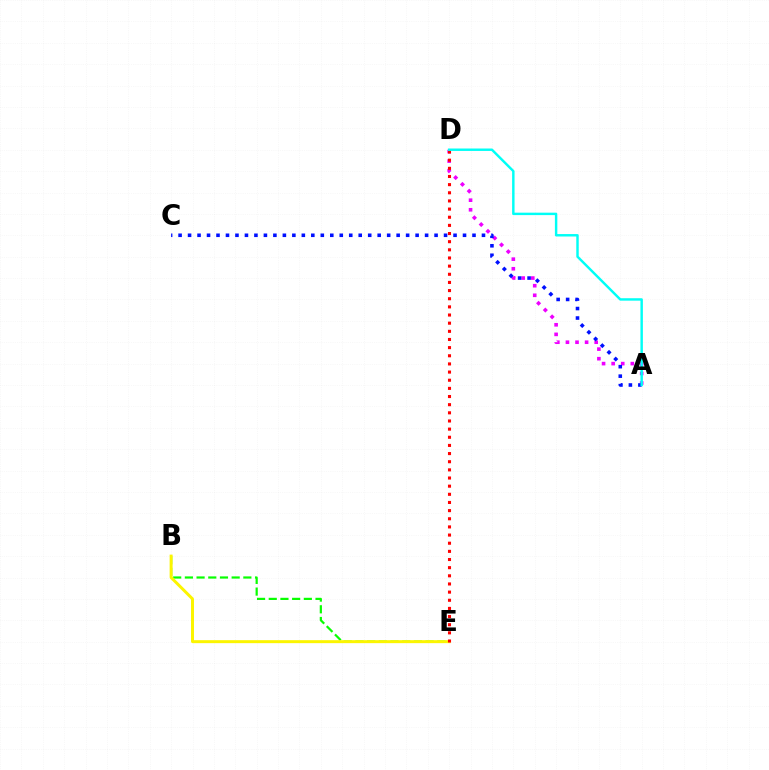{('A', 'D'): [{'color': '#ee00ff', 'line_style': 'dotted', 'thickness': 2.6}, {'color': '#00fff6', 'line_style': 'solid', 'thickness': 1.76}], ('B', 'E'): [{'color': '#08ff00', 'line_style': 'dashed', 'thickness': 1.59}, {'color': '#fcf500', 'line_style': 'solid', 'thickness': 2.14}], ('A', 'C'): [{'color': '#0010ff', 'line_style': 'dotted', 'thickness': 2.58}], ('D', 'E'): [{'color': '#ff0000', 'line_style': 'dotted', 'thickness': 2.21}]}